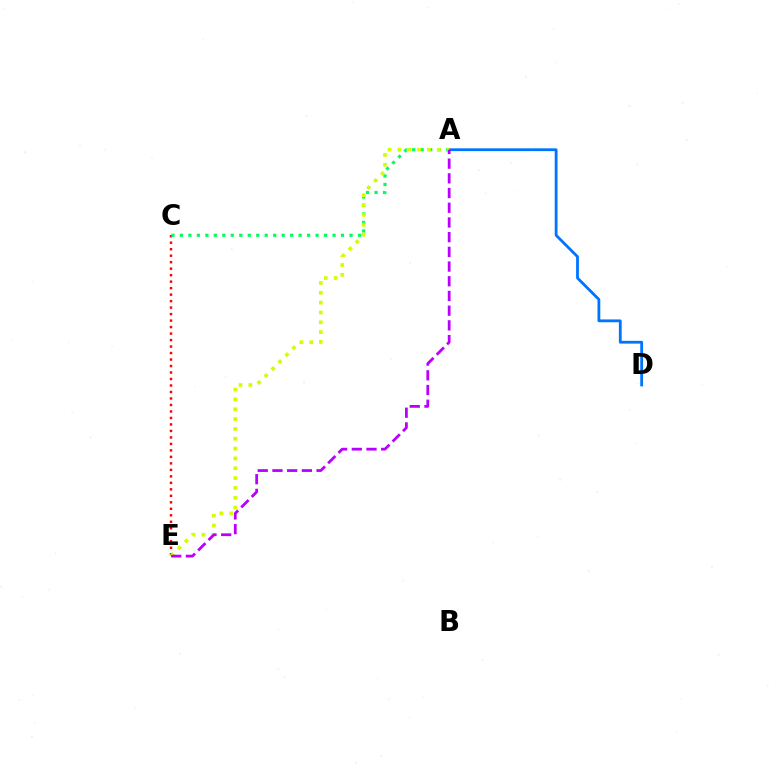{('A', 'D'): [{'color': '#0074ff', 'line_style': 'solid', 'thickness': 2.02}], ('C', 'E'): [{'color': '#ff0000', 'line_style': 'dotted', 'thickness': 1.76}], ('A', 'C'): [{'color': '#00ff5c', 'line_style': 'dotted', 'thickness': 2.3}], ('A', 'E'): [{'color': '#d1ff00', 'line_style': 'dotted', 'thickness': 2.67}, {'color': '#b900ff', 'line_style': 'dashed', 'thickness': 2.0}]}